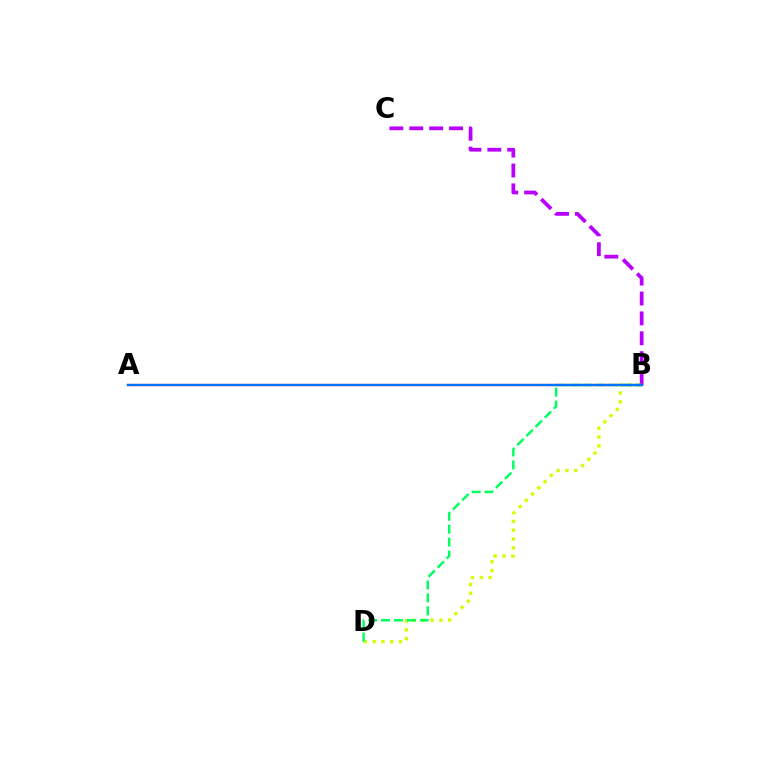{('B', 'C'): [{'color': '#b900ff', 'line_style': 'dashed', 'thickness': 2.7}], ('B', 'D'): [{'color': '#d1ff00', 'line_style': 'dotted', 'thickness': 2.4}, {'color': '#00ff5c', 'line_style': 'dashed', 'thickness': 1.76}], ('A', 'B'): [{'color': '#ff0000', 'line_style': 'solid', 'thickness': 1.61}, {'color': '#0074ff', 'line_style': 'solid', 'thickness': 1.64}]}